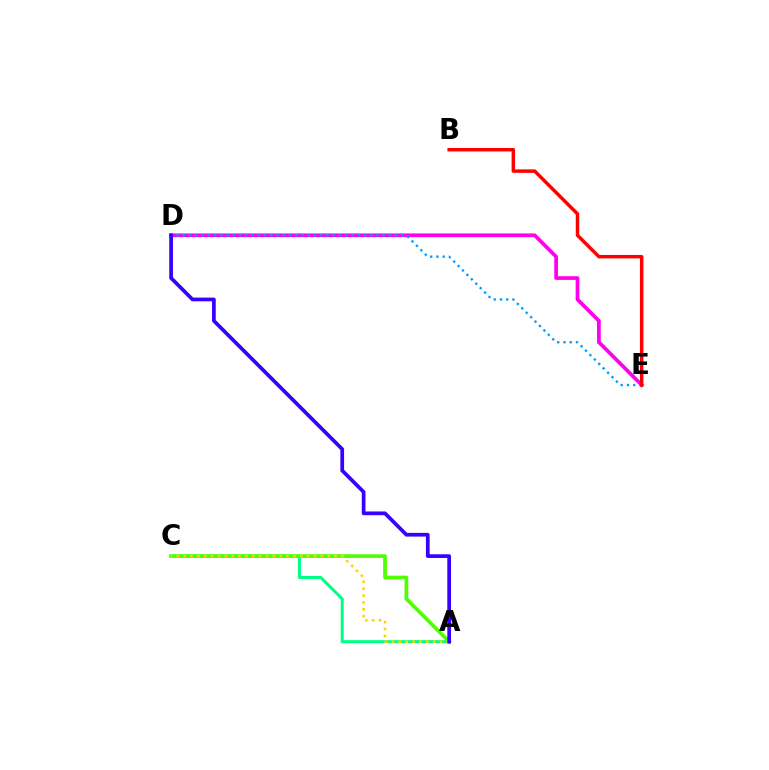{('A', 'C'): [{'color': '#00ff86', 'line_style': 'solid', 'thickness': 2.18}, {'color': '#4fff00', 'line_style': 'solid', 'thickness': 2.67}, {'color': '#ffd500', 'line_style': 'dotted', 'thickness': 1.86}], ('D', 'E'): [{'color': '#ff00ed', 'line_style': 'solid', 'thickness': 2.67}, {'color': '#009eff', 'line_style': 'dotted', 'thickness': 1.7}], ('A', 'D'): [{'color': '#3700ff', 'line_style': 'solid', 'thickness': 2.68}], ('B', 'E'): [{'color': '#ff0000', 'line_style': 'solid', 'thickness': 2.49}]}